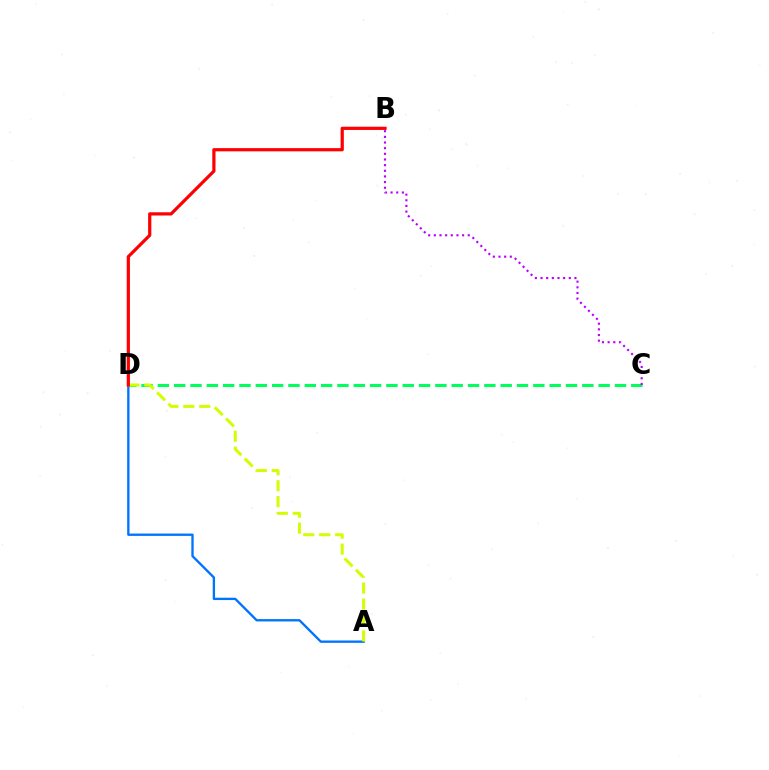{('C', 'D'): [{'color': '#00ff5c', 'line_style': 'dashed', 'thickness': 2.22}], ('A', 'D'): [{'color': '#0074ff', 'line_style': 'solid', 'thickness': 1.69}, {'color': '#d1ff00', 'line_style': 'dashed', 'thickness': 2.17}], ('B', 'C'): [{'color': '#b900ff', 'line_style': 'dotted', 'thickness': 1.54}], ('B', 'D'): [{'color': '#ff0000', 'line_style': 'solid', 'thickness': 2.31}]}